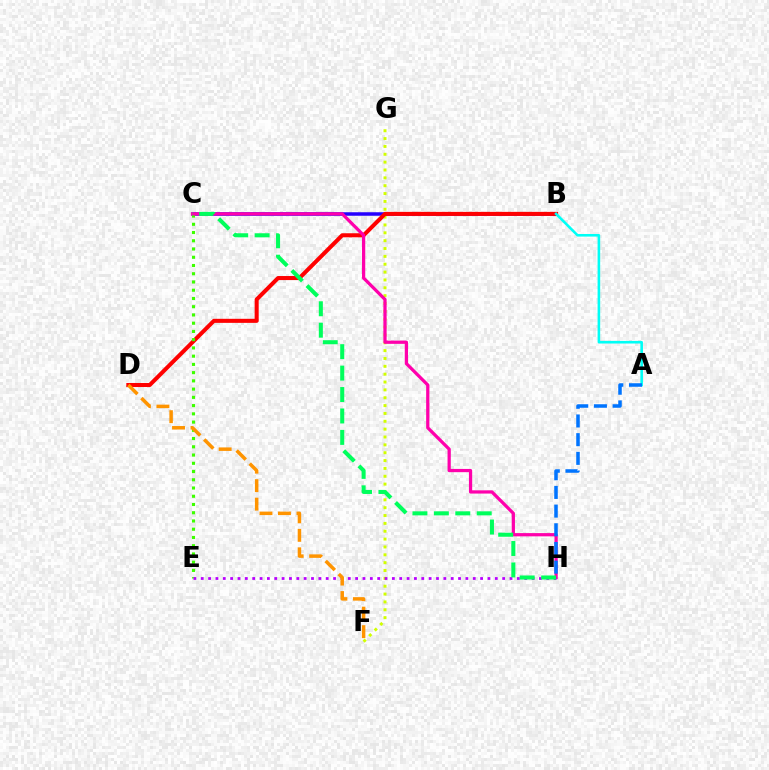{('B', 'C'): [{'color': '#2500ff', 'line_style': 'solid', 'thickness': 2.52}], ('F', 'G'): [{'color': '#d1ff00', 'line_style': 'dotted', 'thickness': 2.13}], ('B', 'D'): [{'color': '#ff0000', 'line_style': 'solid', 'thickness': 2.92}], ('C', 'E'): [{'color': '#3dff00', 'line_style': 'dotted', 'thickness': 2.24}], ('C', 'H'): [{'color': '#ff00ac', 'line_style': 'solid', 'thickness': 2.33}, {'color': '#00ff5c', 'line_style': 'dashed', 'thickness': 2.91}], ('A', 'B'): [{'color': '#00fff6', 'line_style': 'solid', 'thickness': 1.87}], ('A', 'H'): [{'color': '#0074ff', 'line_style': 'dashed', 'thickness': 2.54}], ('E', 'H'): [{'color': '#b900ff', 'line_style': 'dotted', 'thickness': 2.0}], ('D', 'F'): [{'color': '#ff9400', 'line_style': 'dashed', 'thickness': 2.51}]}